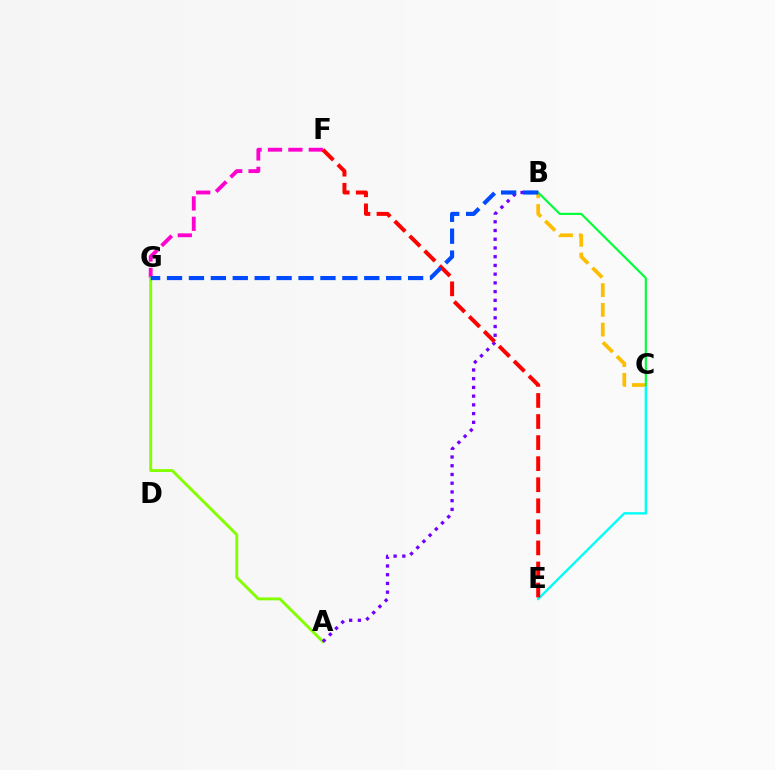{('C', 'E'): [{'color': '#00fff6', 'line_style': 'solid', 'thickness': 1.71}], ('B', 'C'): [{'color': '#ffbd00', 'line_style': 'dashed', 'thickness': 2.68}, {'color': '#00ff39', 'line_style': 'solid', 'thickness': 1.55}], ('F', 'G'): [{'color': '#ff00cf', 'line_style': 'dashed', 'thickness': 2.77}], ('A', 'G'): [{'color': '#84ff00', 'line_style': 'solid', 'thickness': 2.09}], ('A', 'B'): [{'color': '#7200ff', 'line_style': 'dotted', 'thickness': 2.37}], ('E', 'F'): [{'color': '#ff0000', 'line_style': 'dashed', 'thickness': 2.86}], ('B', 'G'): [{'color': '#004bff', 'line_style': 'dashed', 'thickness': 2.98}]}